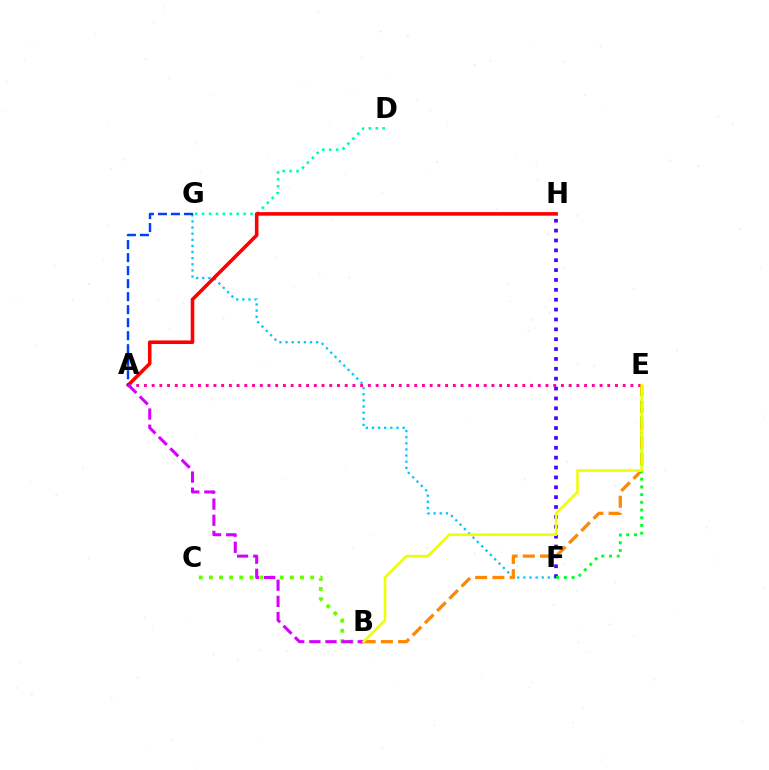{('F', 'G'): [{'color': '#00c7ff', 'line_style': 'dotted', 'thickness': 1.66}], ('D', 'G'): [{'color': '#00ffaf', 'line_style': 'dotted', 'thickness': 1.88}], ('A', 'H'): [{'color': '#ff0000', 'line_style': 'solid', 'thickness': 2.57}], ('F', 'H'): [{'color': '#4f00ff', 'line_style': 'dotted', 'thickness': 2.68}], ('A', 'G'): [{'color': '#003fff', 'line_style': 'dashed', 'thickness': 1.77}], ('B', 'E'): [{'color': '#ff8800', 'line_style': 'dashed', 'thickness': 2.34}, {'color': '#eeff00', 'line_style': 'solid', 'thickness': 1.86}], ('E', 'F'): [{'color': '#00ff27', 'line_style': 'dotted', 'thickness': 2.1}], ('A', 'E'): [{'color': '#ff00a0', 'line_style': 'dotted', 'thickness': 2.1}], ('B', 'C'): [{'color': '#66ff00', 'line_style': 'dotted', 'thickness': 2.75}], ('A', 'B'): [{'color': '#d600ff', 'line_style': 'dashed', 'thickness': 2.19}]}